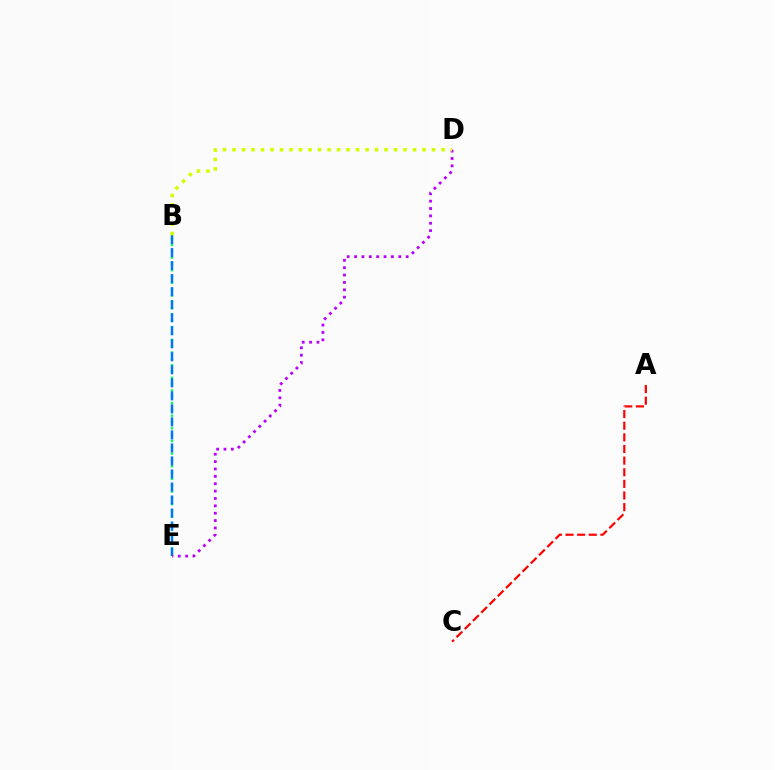{('B', 'E'): [{'color': '#00ff5c', 'line_style': 'dotted', 'thickness': 1.72}, {'color': '#0074ff', 'line_style': 'dashed', 'thickness': 1.77}], ('A', 'C'): [{'color': '#ff0000', 'line_style': 'dashed', 'thickness': 1.58}], ('D', 'E'): [{'color': '#b900ff', 'line_style': 'dotted', 'thickness': 2.0}], ('B', 'D'): [{'color': '#d1ff00', 'line_style': 'dotted', 'thickness': 2.58}]}